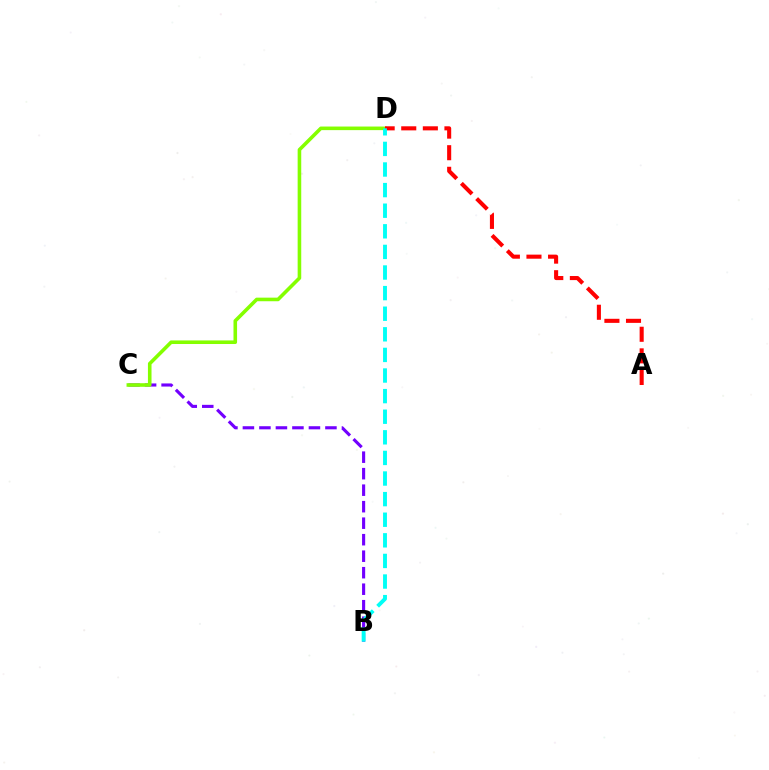{('B', 'C'): [{'color': '#7200ff', 'line_style': 'dashed', 'thickness': 2.24}], ('C', 'D'): [{'color': '#84ff00', 'line_style': 'solid', 'thickness': 2.58}], ('A', 'D'): [{'color': '#ff0000', 'line_style': 'dashed', 'thickness': 2.93}], ('B', 'D'): [{'color': '#00fff6', 'line_style': 'dashed', 'thickness': 2.8}]}